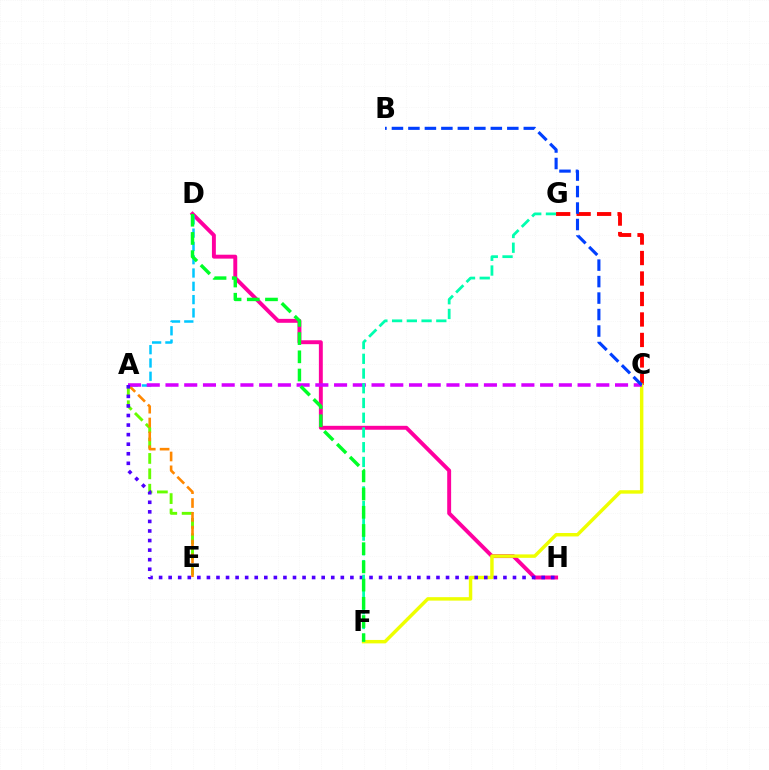{('A', 'E'): [{'color': '#66ff00', 'line_style': 'dashed', 'thickness': 2.09}, {'color': '#ff8800', 'line_style': 'dashed', 'thickness': 1.88}], ('C', 'G'): [{'color': '#ff0000', 'line_style': 'dashed', 'thickness': 2.78}], ('D', 'H'): [{'color': '#ff00a0', 'line_style': 'solid', 'thickness': 2.82}], ('A', 'D'): [{'color': '#00c7ff', 'line_style': 'dashed', 'thickness': 1.81}], ('C', 'F'): [{'color': '#eeff00', 'line_style': 'solid', 'thickness': 2.48}], ('A', 'C'): [{'color': '#d600ff', 'line_style': 'dashed', 'thickness': 2.54}], ('A', 'H'): [{'color': '#4f00ff', 'line_style': 'dotted', 'thickness': 2.6}], ('B', 'C'): [{'color': '#003fff', 'line_style': 'dashed', 'thickness': 2.24}], ('F', 'G'): [{'color': '#00ffaf', 'line_style': 'dashed', 'thickness': 2.0}], ('D', 'F'): [{'color': '#00ff27', 'line_style': 'dashed', 'thickness': 2.47}]}